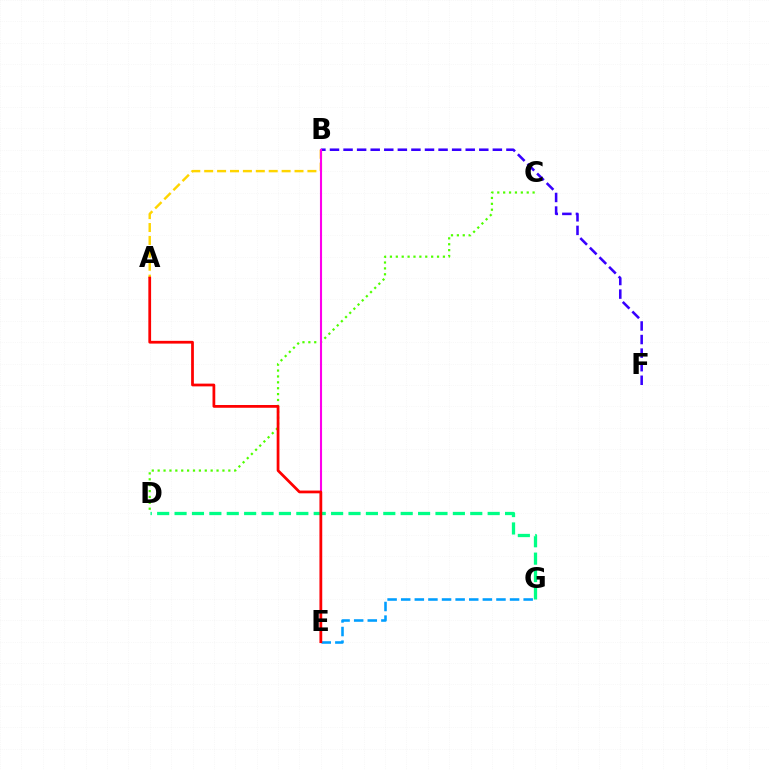{('B', 'F'): [{'color': '#3700ff', 'line_style': 'dashed', 'thickness': 1.84}], ('E', 'G'): [{'color': '#009eff', 'line_style': 'dashed', 'thickness': 1.85}], ('D', 'G'): [{'color': '#00ff86', 'line_style': 'dashed', 'thickness': 2.36}], ('C', 'D'): [{'color': '#4fff00', 'line_style': 'dotted', 'thickness': 1.6}], ('A', 'B'): [{'color': '#ffd500', 'line_style': 'dashed', 'thickness': 1.75}], ('B', 'E'): [{'color': '#ff00ed', 'line_style': 'solid', 'thickness': 1.51}], ('A', 'E'): [{'color': '#ff0000', 'line_style': 'solid', 'thickness': 1.98}]}